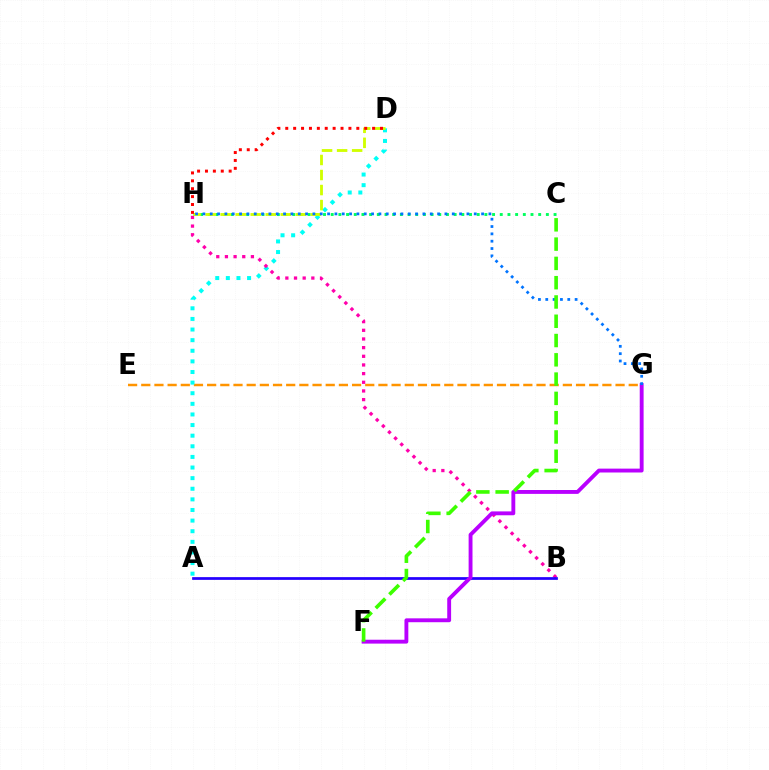{('E', 'G'): [{'color': '#ff9400', 'line_style': 'dashed', 'thickness': 1.79}], ('A', 'D'): [{'color': '#00fff6', 'line_style': 'dotted', 'thickness': 2.88}], ('B', 'H'): [{'color': '#ff00ac', 'line_style': 'dotted', 'thickness': 2.35}], ('C', 'H'): [{'color': '#00ff5c', 'line_style': 'dotted', 'thickness': 2.09}], ('D', 'H'): [{'color': '#d1ff00', 'line_style': 'dashed', 'thickness': 2.04}, {'color': '#ff0000', 'line_style': 'dotted', 'thickness': 2.15}], ('A', 'B'): [{'color': '#2500ff', 'line_style': 'solid', 'thickness': 1.97}], ('F', 'G'): [{'color': '#b900ff', 'line_style': 'solid', 'thickness': 2.79}], ('G', 'H'): [{'color': '#0074ff', 'line_style': 'dotted', 'thickness': 1.99}], ('C', 'F'): [{'color': '#3dff00', 'line_style': 'dashed', 'thickness': 2.62}]}